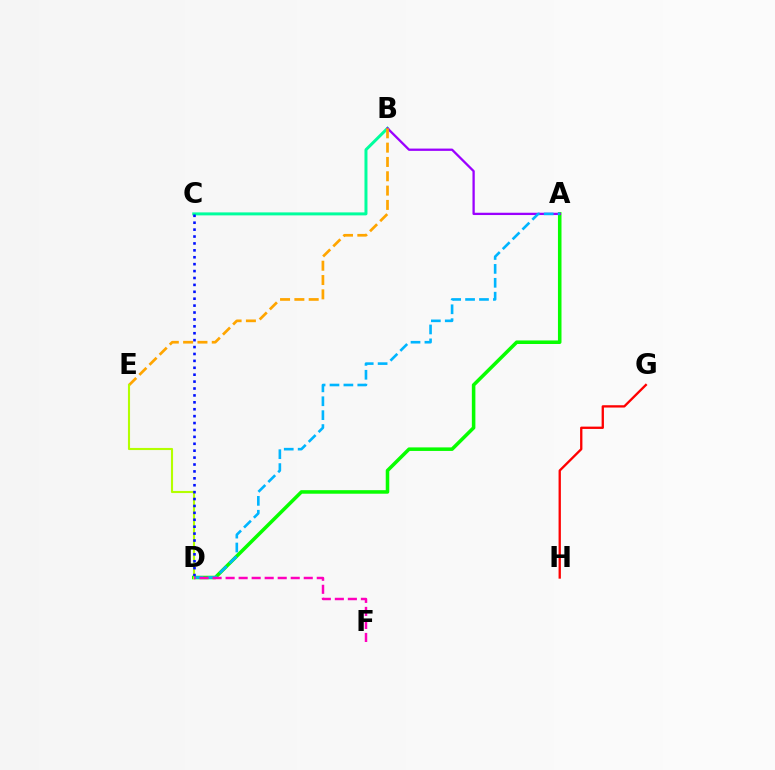{('A', 'D'): [{'color': '#08ff00', 'line_style': 'solid', 'thickness': 2.55}, {'color': '#00b5ff', 'line_style': 'dashed', 'thickness': 1.89}], ('B', 'C'): [{'color': '#00ff9d', 'line_style': 'solid', 'thickness': 2.15}], ('A', 'B'): [{'color': '#9b00ff', 'line_style': 'solid', 'thickness': 1.65}], ('B', 'E'): [{'color': '#ffa500', 'line_style': 'dashed', 'thickness': 1.95}], ('D', 'E'): [{'color': '#b3ff00', 'line_style': 'solid', 'thickness': 1.52}], ('D', 'F'): [{'color': '#ff00bd', 'line_style': 'dashed', 'thickness': 1.77}], ('G', 'H'): [{'color': '#ff0000', 'line_style': 'solid', 'thickness': 1.67}], ('C', 'D'): [{'color': '#0010ff', 'line_style': 'dotted', 'thickness': 1.88}]}